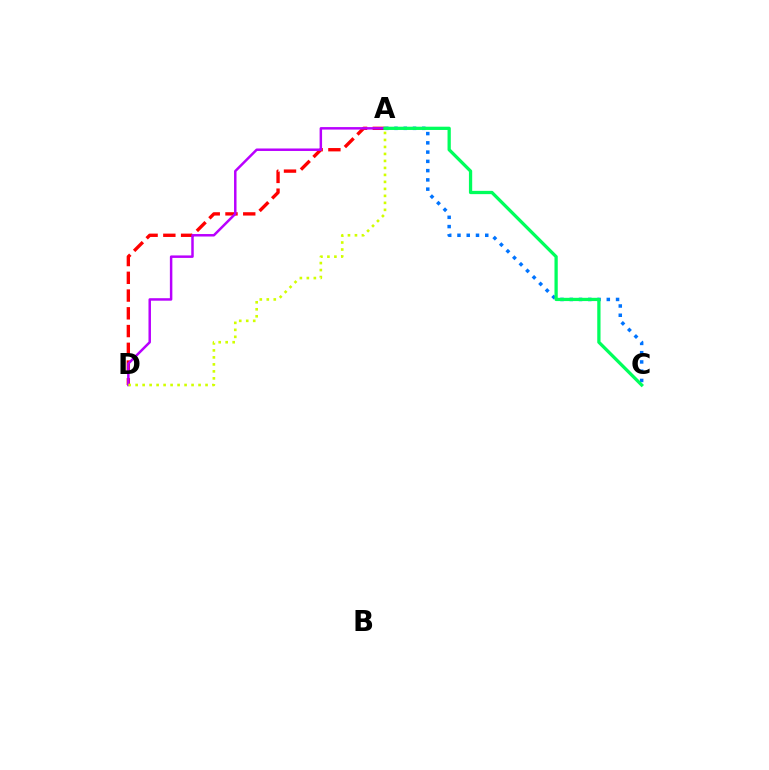{('A', 'D'): [{'color': '#ff0000', 'line_style': 'dashed', 'thickness': 2.41}, {'color': '#b900ff', 'line_style': 'solid', 'thickness': 1.79}, {'color': '#d1ff00', 'line_style': 'dotted', 'thickness': 1.9}], ('A', 'C'): [{'color': '#0074ff', 'line_style': 'dotted', 'thickness': 2.52}, {'color': '#00ff5c', 'line_style': 'solid', 'thickness': 2.35}]}